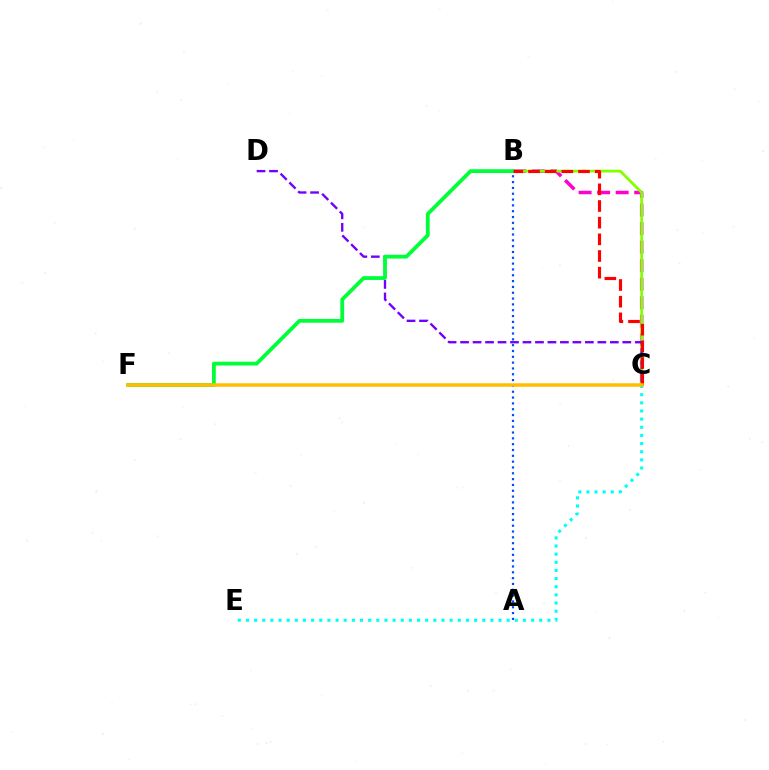{('B', 'C'): [{'color': '#ff00cf', 'line_style': 'dashed', 'thickness': 2.52}, {'color': '#84ff00', 'line_style': 'solid', 'thickness': 2.02}, {'color': '#ff0000', 'line_style': 'dashed', 'thickness': 2.26}], ('A', 'B'): [{'color': '#004bff', 'line_style': 'dotted', 'thickness': 1.58}], ('C', 'D'): [{'color': '#7200ff', 'line_style': 'dashed', 'thickness': 1.7}], ('C', 'E'): [{'color': '#00fff6', 'line_style': 'dotted', 'thickness': 2.21}], ('B', 'F'): [{'color': '#00ff39', 'line_style': 'solid', 'thickness': 2.73}], ('C', 'F'): [{'color': '#ffbd00', 'line_style': 'solid', 'thickness': 2.53}]}